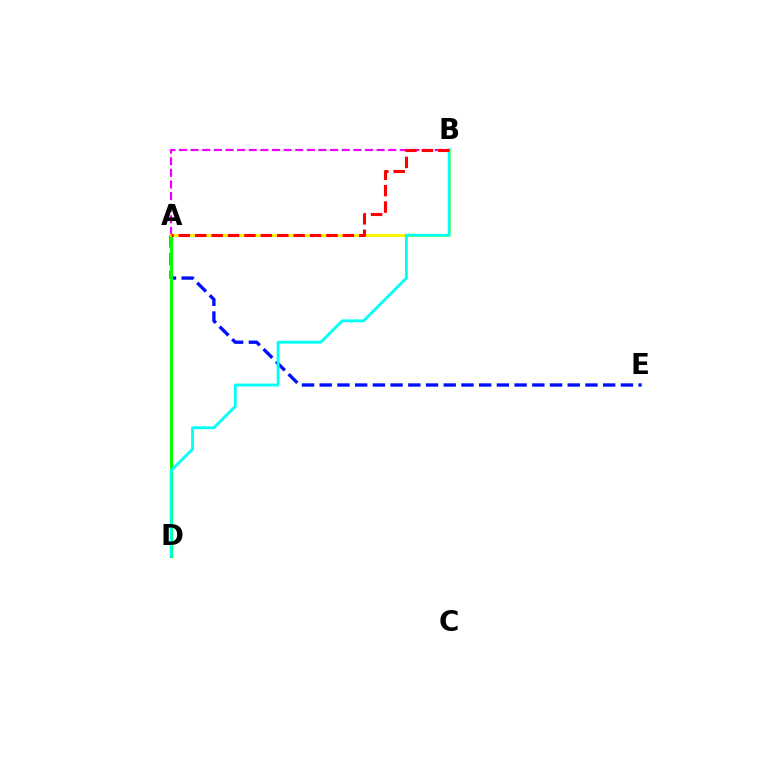{('A', 'E'): [{'color': '#0010ff', 'line_style': 'dashed', 'thickness': 2.41}], ('A', 'B'): [{'color': '#ee00ff', 'line_style': 'dashed', 'thickness': 1.58}, {'color': '#fcf500', 'line_style': 'solid', 'thickness': 2.1}, {'color': '#ff0000', 'line_style': 'dashed', 'thickness': 2.23}], ('A', 'D'): [{'color': '#08ff00', 'line_style': 'solid', 'thickness': 2.21}], ('B', 'D'): [{'color': '#00fff6', 'line_style': 'solid', 'thickness': 2.04}]}